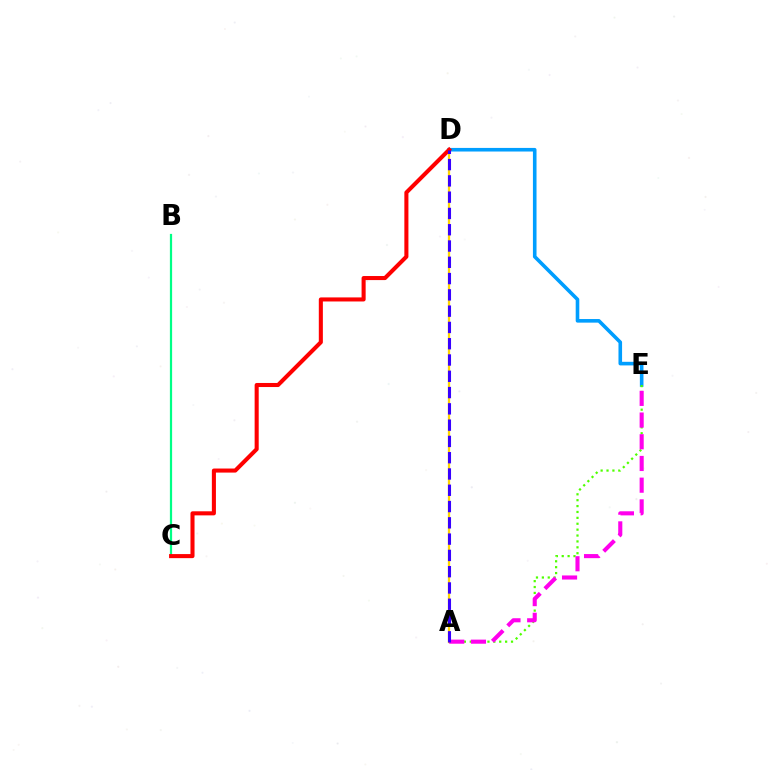{('D', 'E'): [{'color': '#009eff', 'line_style': 'solid', 'thickness': 2.59}], ('B', 'C'): [{'color': '#00ff86', 'line_style': 'solid', 'thickness': 1.6}], ('A', 'D'): [{'color': '#ffd500', 'line_style': 'solid', 'thickness': 1.64}, {'color': '#3700ff', 'line_style': 'dashed', 'thickness': 2.21}], ('A', 'E'): [{'color': '#4fff00', 'line_style': 'dotted', 'thickness': 1.6}, {'color': '#ff00ed', 'line_style': 'dashed', 'thickness': 2.95}], ('C', 'D'): [{'color': '#ff0000', 'line_style': 'solid', 'thickness': 2.93}]}